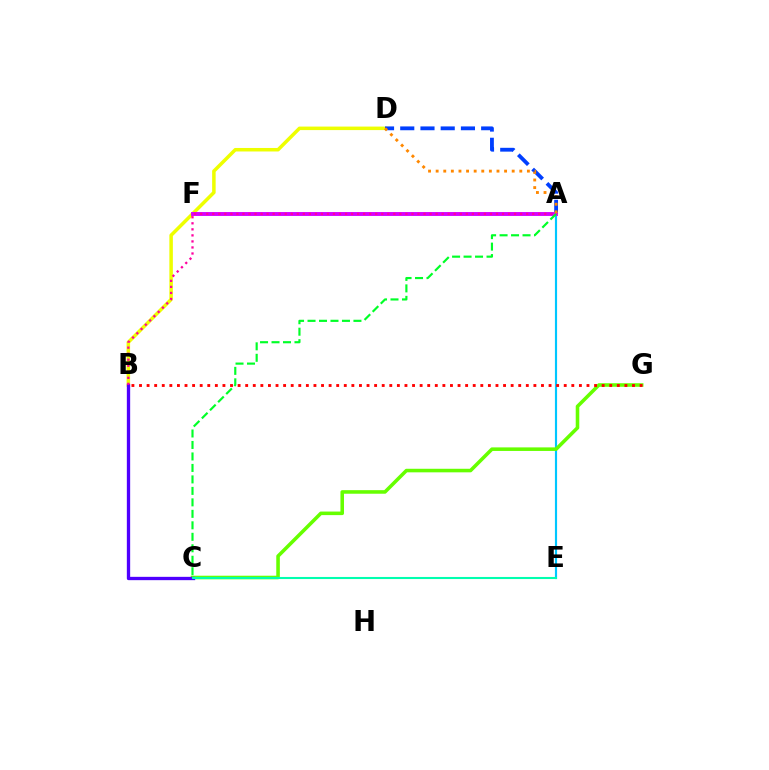{('A', 'E'): [{'color': '#00c7ff', 'line_style': 'solid', 'thickness': 1.55}], ('B', 'D'): [{'color': '#eeff00', 'line_style': 'solid', 'thickness': 2.53}], ('A', 'D'): [{'color': '#003fff', 'line_style': 'dashed', 'thickness': 2.75}, {'color': '#ff8800', 'line_style': 'dotted', 'thickness': 2.07}], ('C', 'G'): [{'color': '#66ff00', 'line_style': 'solid', 'thickness': 2.56}], ('B', 'C'): [{'color': '#4f00ff', 'line_style': 'solid', 'thickness': 2.39}], ('A', 'F'): [{'color': '#d600ff', 'line_style': 'solid', 'thickness': 2.8}], ('A', 'C'): [{'color': '#00ff27', 'line_style': 'dashed', 'thickness': 1.56}], ('A', 'B'): [{'color': '#ff00a0', 'line_style': 'dotted', 'thickness': 1.64}], ('C', 'E'): [{'color': '#00ffaf', 'line_style': 'solid', 'thickness': 1.5}], ('B', 'G'): [{'color': '#ff0000', 'line_style': 'dotted', 'thickness': 2.06}]}